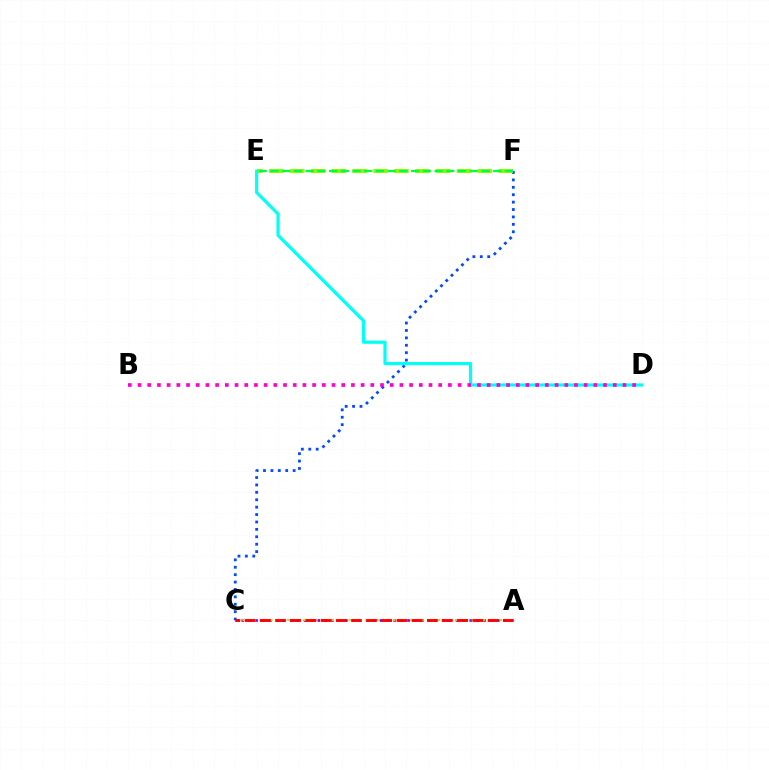{('C', 'F'): [{'color': '#004bff', 'line_style': 'dotted', 'thickness': 2.01}], ('E', 'F'): [{'color': '#84ff00', 'line_style': 'dashed', 'thickness': 2.83}, {'color': '#00ff39', 'line_style': 'dashed', 'thickness': 1.59}], ('A', 'C'): [{'color': '#7200ff', 'line_style': 'dotted', 'thickness': 1.88}, {'color': '#ffbd00', 'line_style': 'dotted', 'thickness': 1.52}, {'color': '#ff0000', 'line_style': 'dashed', 'thickness': 2.06}], ('D', 'E'): [{'color': '#00fff6', 'line_style': 'solid', 'thickness': 2.29}], ('B', 'D'): [{'color': '#ff00cf', 'line_style': 'dotted', 'thickness': 2.64}]}